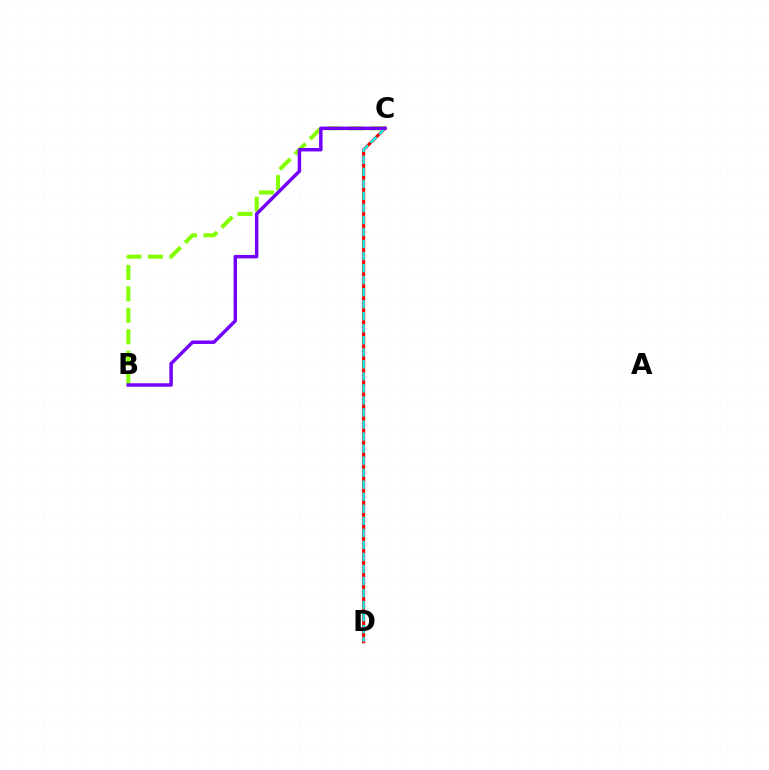{('B', 'C'): [{'color': '#84ff00', 'line_style': 'dashed', 'thickness': 2.91}, {'color': '#7200ff', 'line_style': 'solid', 'thickness': 2.49}], ('C', 'D'): [{'color': '#ff0000', 'line_style': 'solid', 'thickness': 2.23}, {'color': '#00fff6', 'line_style': 'dashed', 'thickness': 1.63}]}